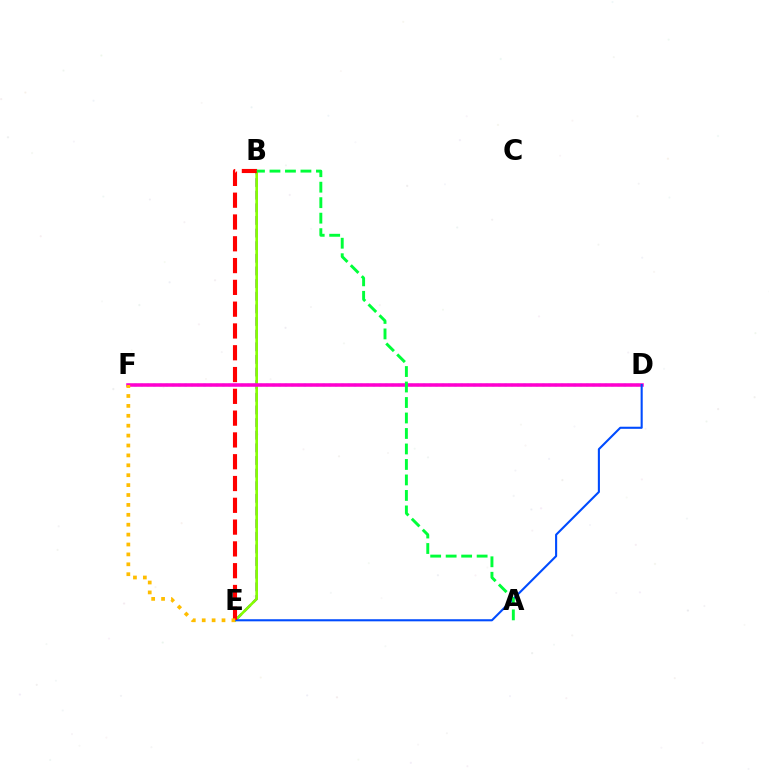{('B', 'E'): [{'color': '#7200ff', 'line_style': 'dashed', 'thickness': 1.72}, {'color': '#84ff00', 'line_style': 'solid', 'thickness': 1.89}, {'color': '#ff0000', 'line_style': 'dashed', 'thickness': 2.96}], ('D', 'F'): [{'color': '#00fff6', 'line_style': 'dotted', 'thickness': 1.7}, {'color': '#ff00cf', 'line_style': 'solid', 'thickness': 2.55}], ('D', 'E'): [{'color': '#004bff', 'line_style': 'solid', 'thickness': 1.51}], ('E', 'F'): [{'color': '#ffbd00', 'line_style': 'dotted', 'thickness': 2.69}], ('A', 'B'): [{'color': '#00ff39', 'line_style': 'dashed', 'thickness': 2.1}]}